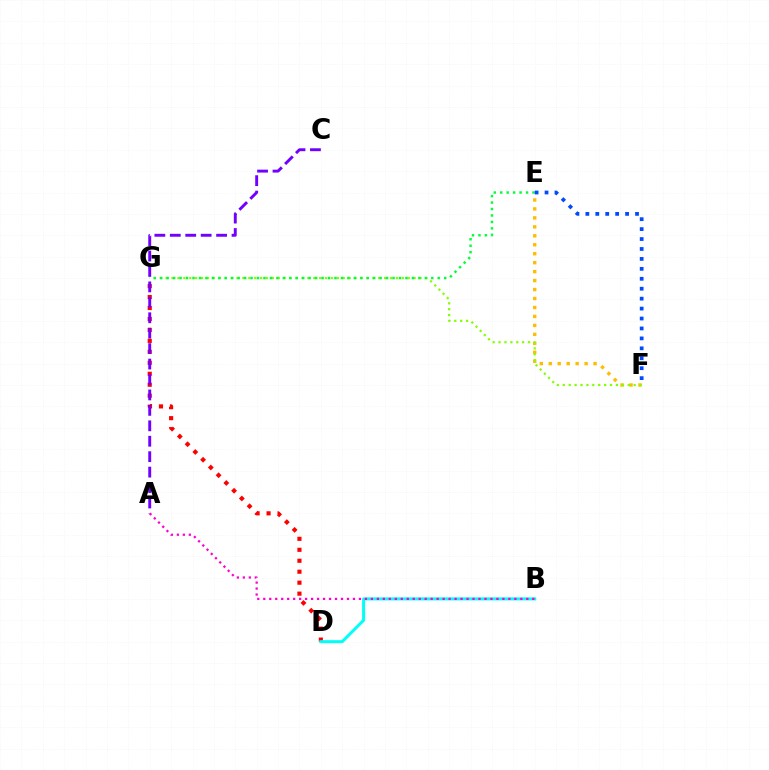{('E', 'F'): [{'color': '#ffbd00', 'line_style': 'dotted', 'thickness': 2.43}, {'color': '#004bff', 'line_style': 'dotted', 'thickness': 2.7}], ('D', 'G'): [{'color': '#ff0000', 'line_style': 'dotted', 'thickness': 2.98}], ('F', 'G'): [{'color': '#84ff00', 'line_style': 'dotted', 'thickness': 1.6}], ('B', 'D'): [{'color': '#00fff6', 'line_style': 'solid', 'thickness': 2.17}], ('A', 'C'): [{'color': '#7200ff', 'line_style': 'dashed', 'thickness': 2.1}], ('E', 'G'): [{'color': '#00ff39', 'line_style': 'dotted', 'thickness': 1.75}], ('A', 'B'): [{'color': '#ff00cf', 'line_style': 'dotted', 'thickness': 1.62}]}